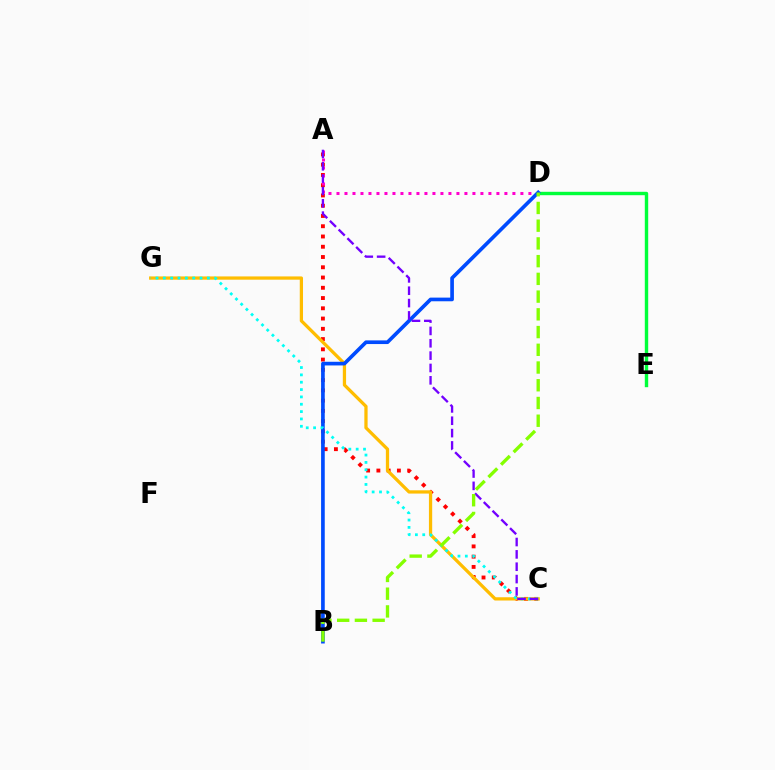{('D', 'E'): [{'color': '#00ff39', 'line_style': 'solid', 'thickness': 2.45}], ('A', 'C'): [{'color': '#ff0000', 'line_style': 'dotted', 'thickness': 2.79}, {'color': '#7200ff', 'line_style': 'dashed', 'thickness': 1.68}], ('A', 'D'): [{'color': '#ff00cf', 'line_style': 'dotted', 'thickness': 2.17}], ('C', 'G'): [{'color': '#ffbd00', 'line_style': 'solid', 'thickness': 2.34}, {'color': '#00fff6', 'line_style': 'dotted', 'thickness': 2.0}], ('B', 'D'): [{'color': '#004bff', 'line_style': 'solid', 'thickness': 2.64}, {'color': '#84ff00', 'line_style': 'dashed', 'thickness': 2.41}]}